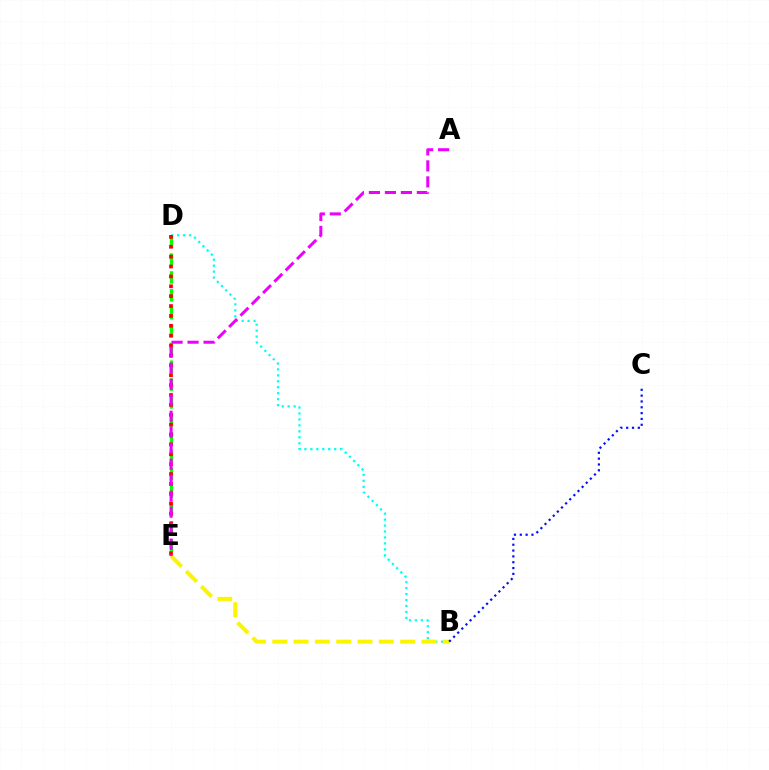{('D', 'E'): [{'color': '#08ff00', 'line_style': 'dashed', 'thickness': 2.43}, {'color': '#ff0000', 'line_style': 'dotted', 'thickness': 2.69}], ('B', 'D'): [{'color': '#00fff6', 'line_style': 'dotted', 'thickness': 1.62}], ('B', 'E'): [{'color': '#fcf500', 'line_style': 'dashed', 'thickness': 2.9}], ('B', 'C'): [{'color': '#0010ff', 'line_style': 'dotted', 'thickness': 1.58}], ('A', 'E'): [{'color': '#ee00ff', 'line_style': 'dashed', 'thickness': 2.17}]}